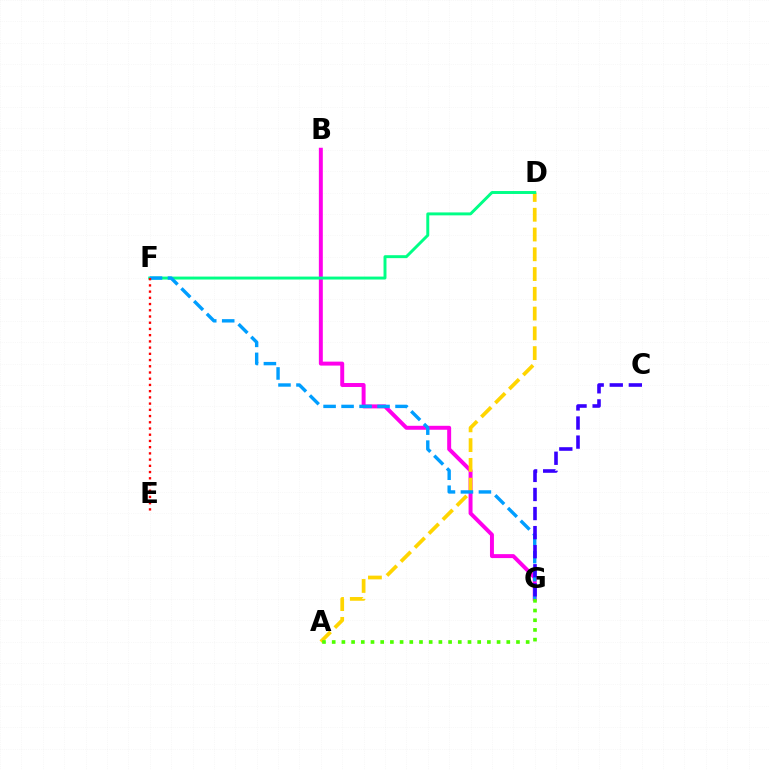{('B', 'G'): [{'color': '#ff00ed', 'line_style': 'solid', 'thickness': 2.85}], ('A', 'D'): [{'color': '#ffd500', 'line_style': 'dashed', 'thickness': 2.69}], ('D', 'F'): [{'color': '#00ff86', 'line_style': 'solid', 'thickness': 2.12}], ('A', 'G'): [{'color': '#4fff00', 'line_style': 'dotted', 'thickness': 2.64}], ('F', 'G'): [{'color': '#009eff', 'line_style': 'dashed', 'thickness': 2.44}], ('C', 'G'): [{'color': '#3700ff', 'line_style': 'dashed', 'thickness': 2.59}], ('E', 'F'): [{'color': '#ff0000', 'line_style': 'dotted', 'thickness': 1.69}]}